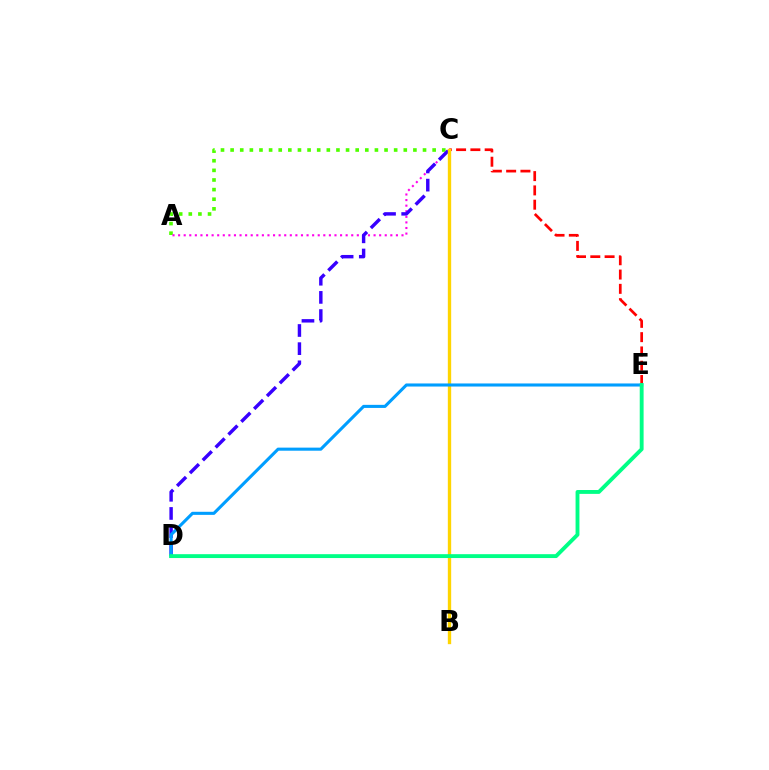{('A', 'C'): [{'color': '#4fff00', 'line_style': 'dotted', 'thickness': 2.61}, {'color': '#ff00ed', 'line_style': 'dotted', 'thickness': 1.52}], ('C', 'E'): [{'color': '#ff0000', 'line_style': 'dashed', 'thickness': 1.94}], ('C', 'D'): [{'color': '#3700ff', 'line_style': 'dashed', 'thickness': 2.47}], ('B', 'C'): [{'color': '#ffd500', 'line_style': 'solid', 'thickness': 2.41}], ('D', 'E'): [{'color': '#009eff', 'line_style': 'solid', 'thickness': 2.22}, {'color': '#00ff86', 'line_style': 'solid', 'thickness': 2.79}]}